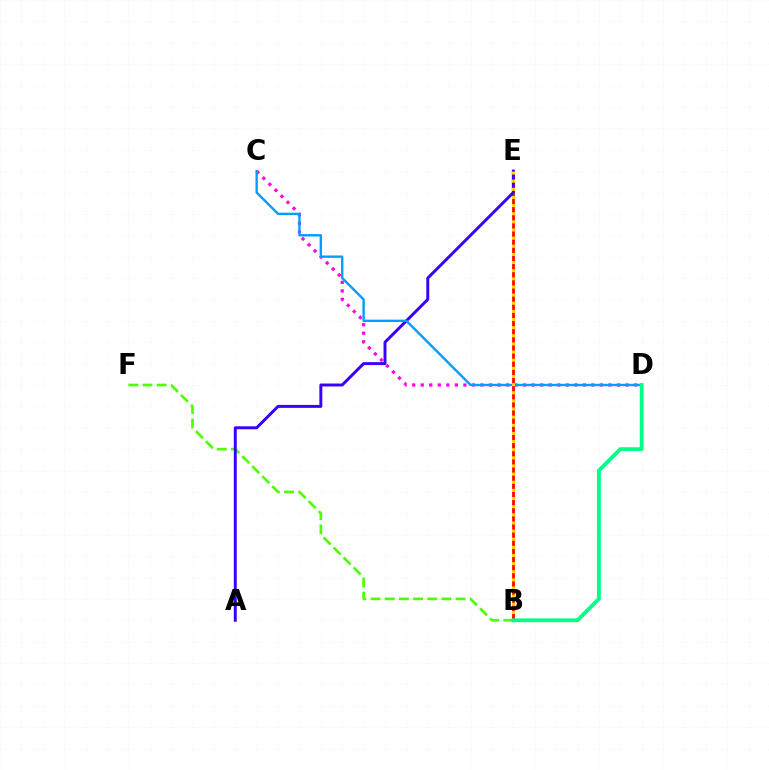{('C', 'D'): [{'color': '#ff00ed', 'line_style': 'dotted', 'thickness': 2.32}, {'color': '#009eff', 'line_style': 'solid', 'thickness': 1.72}], ('B', 'E'): [{'color': '#ff0000', 'line_style': 'solid', 'thickness': 1.98}, {'color': '#ffd500', 'line_style': 'dotted', 'thickness': 2.21}], ('B', 'F'): [{'color': '#4fff00', 'line_style': 'dashed', 'thickness': 1.92}], ('A', 'E'): [{'color': '#3700ff', 'line_style': 'solid', 'thickness': 2.12}], ('B', 'D'): [{'color': '#00ff86', 'line_style': 'solid', 'thickness': 2.77}]}